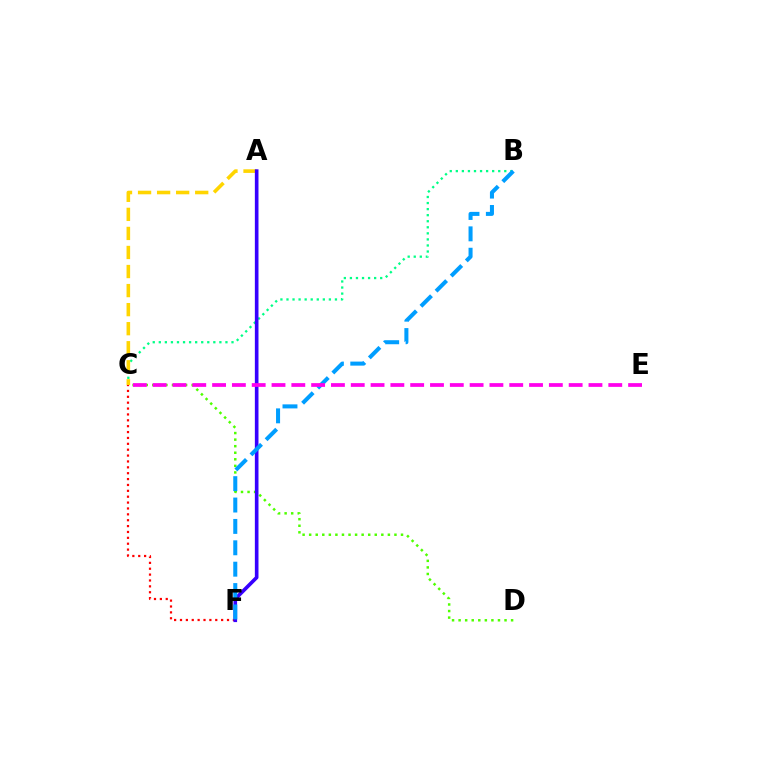{('B', 'C'): [{'color': '#00ff86', 'line_style': 'dotted', 'thickness': 1.65}], ('A', 'C'): [{'color': '#ffd500', 'line_style': 'dashed', 'thickness': 2.59}], ('C', 'F'): [{'color': '#ff0000', 'line_style': 'dotted', 'thickness': 1.6}], ('C', 'D'): [{'color': '#4fff00', 'line_style': 'dotted', 'thickness': 1.78}], ('A', 'F'): [{'color': '#3700ff', 'line_style': 'solid', 'thickness': 2.62}], ('B', 'F'): [{'color': '#009eff', 'line_style': 'dashed', 'thickness': 2.9}], ('C', 'E'): [{'color': '#ff00ed', 'line_style': 'dashed', 'thickness': 2.69}]}